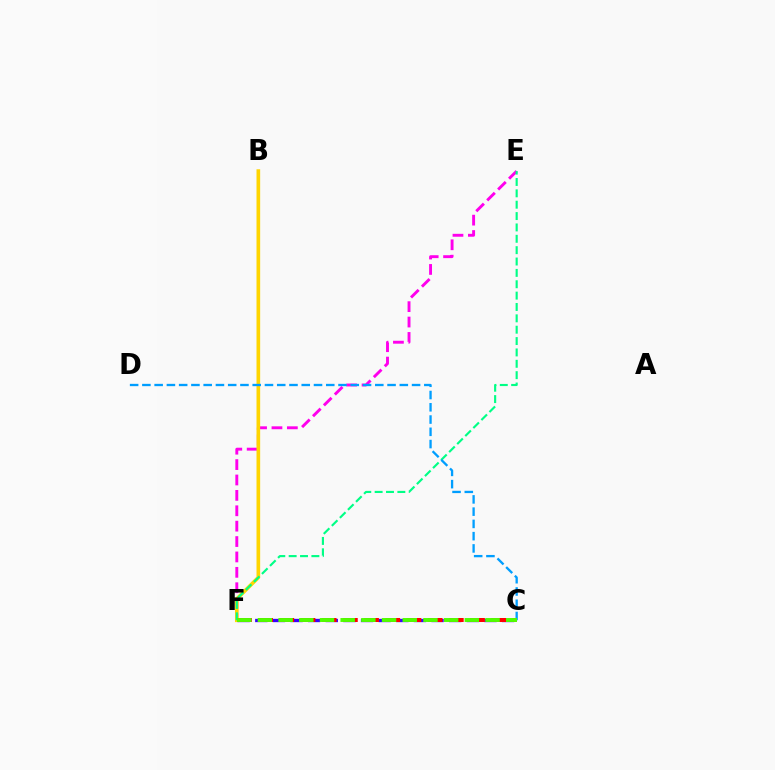{('E', 'F'): [{'color': '#ff00ed', 'line_style': 'dashed', 'thickness': 2.09}, {'color': '#00ff86', 'line_style': 'dashed', 'thickness': 1.54}], ('B', 'F'): [{'color': '#ffd500', 'line_style': 'solid', 'thickness': 2.63}], ('C', 'F'): [{'color': '#3700ff', 'line_style': 'dashed', 'thickness': 2.39}, {'color': '#ff0000', 'line_style': 'dashed', 'thickness': 2.88}, {'color': '#4fff00', 'line_style': 'dashed', 'thickness': 2.81}], ('C', 'D'): [{'color': '#009eff', 'line_style': 'dashed', 'thickness': 1.67}]}